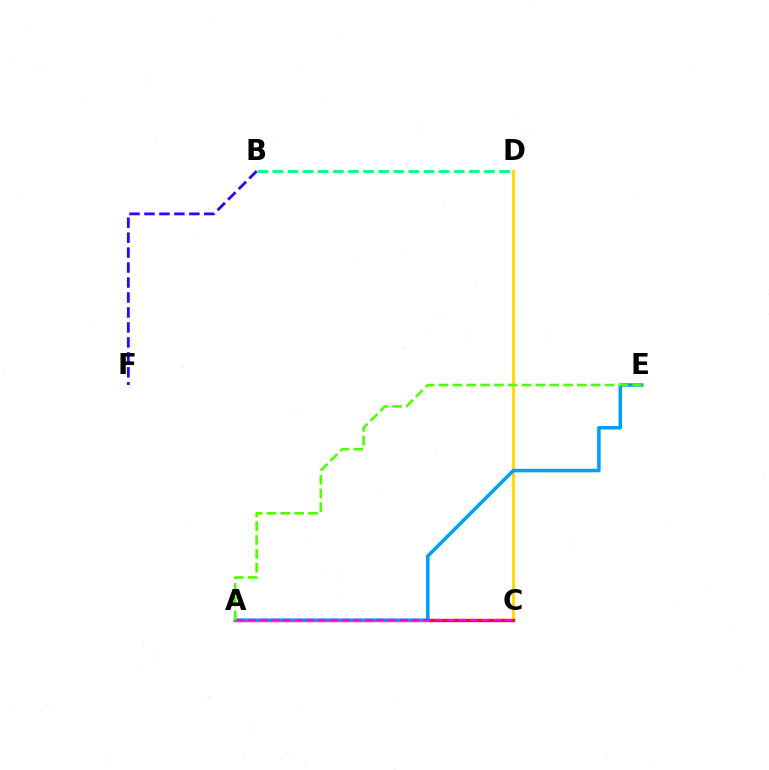{('C', 'D'): [{'color': '#ffd500', 'line_style': 'solid', 'thickness': 1.94}], ('A', 'C'): [{'color': '#ff0000', 'line_style': 'solid', 'thickness': 2.38}, {'color': '#ff00ed', 'line_style': 'dashed', 'thickness': 1.59}], ('A', 'E'): [{'color': '#009eff', 'line_style': 'solid', 'thickness': 2.53}, {'color': '#4fff00', 'line_style': 'dashed', 'thickness': 1.88}], ('B', 'F'): [{'color': '#3700ff', 'line_style': 'dashed', 'thickness': 2.03}], ('B', 'D'): [{'color': '#00ff86', 'line_style': 'dashed', 'thickness': 2.05}]}